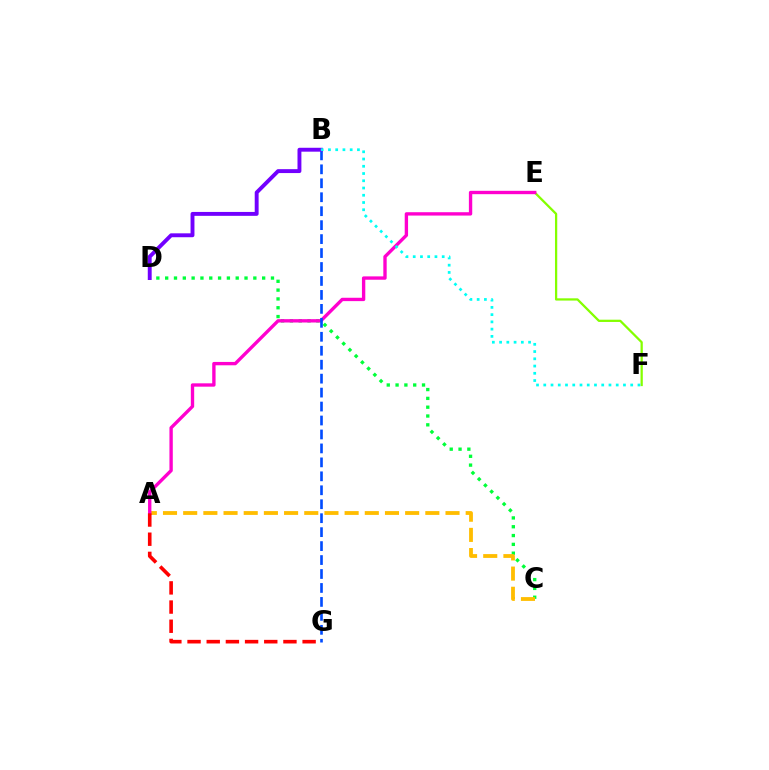{('C', 'D'): [{'color': '#00ff39', 'line_style': 'dotted', 'thickness': 2.4}], ('E', 'F'): [{'color': '#84ff00', 'line_style': 'solid', 'thickness': 1.63}], ('A', 'C'): [{'color': '#ffbd00', 'line_style': 'dashed', 'thickness': 2.74}], ('A', 'E'): [{'color': '#ff00cf', 'line_style': 'solid', 'thickness': 2.41}], ('A', 'G'): [{'color': '#ff0000', 'line_style': 'dashed', 'thickness': 2.61}], ('B', 'G'): [{'color': '#004bff', 'line_style': 'dashed', 'thickness': 1.9}], ('B', 'D'): [{'color': '#7200ff', 'line_style': 'solid', 'thickness': 2.81}], ('B', 'F'): [{'color': '#00fff6', 'line_style': 'dotted', 'thickness': 1.97}]}